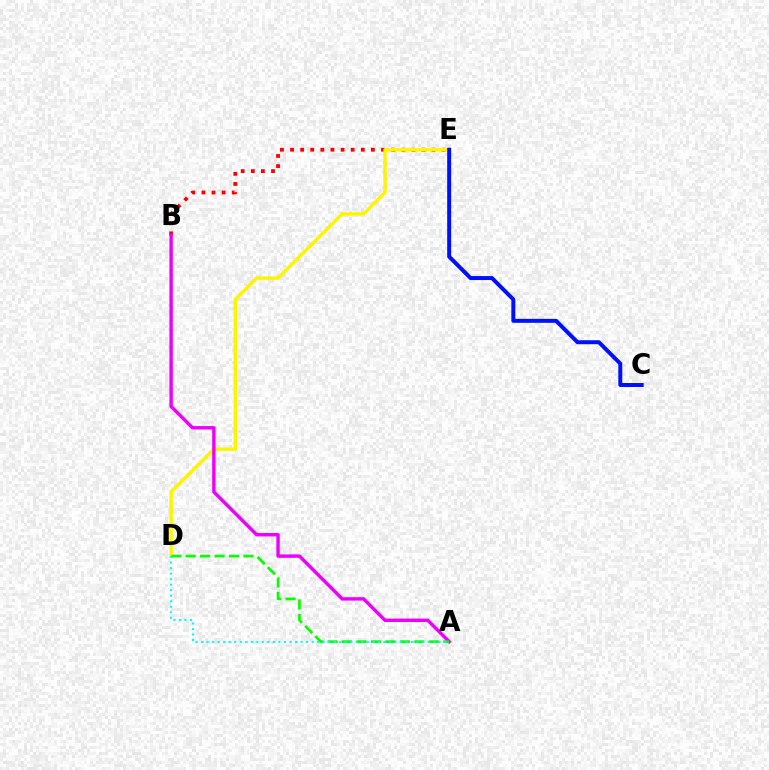{('B', 'E'): [{'color': '#ff0000', 'line_style': 'dotted', 'thickness': 2.75}], ('D', 'E'): [{'color': '#fcf500', 'line_style': 'solid', 'thickness': 2.48}], ('A', 'B'): [{'color': '#ee00ff', 'line_style': 'solid', 'thickness': 2.46}], ('C', 'E'): [{'color': '#0010ff', 'line_style': 'solid', 'thickness': 2.86}], ('A', 'D'): [{'color': '#08ff00', 'line_style': 'dashed', 'thickness': 1.96}, {'color': '#00fff6', 'line_style': 'dotted', 'thickness': 1.5}]}